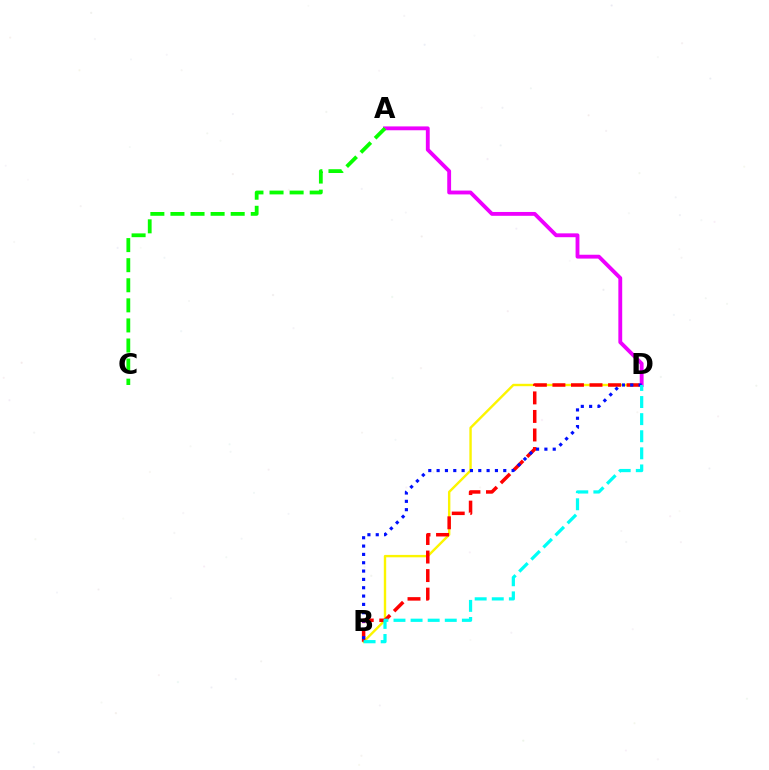{('B', 'D'): [{'color': '#fcf500', 'line_style': 'solid', 'thickness': 1.73}, {'color': '#ff0000', 'line_style': 'dashed', 'thickness': 2.52}, {'color': '#0010ff', 'line_style': 'dotted', 'thickness': 2.26}, {'color': '#00fff6', 'line_style': 'dashed', 'thickness': 2.32}], ('A', 'D'): [{'color': '#ee00ff', 'line_style': 'solid', 'thickness': 2.77}], ('A', 'C'): [{'color': '#08ff00', 'line_style': 'dashed', 'thickness': 2.73}]}